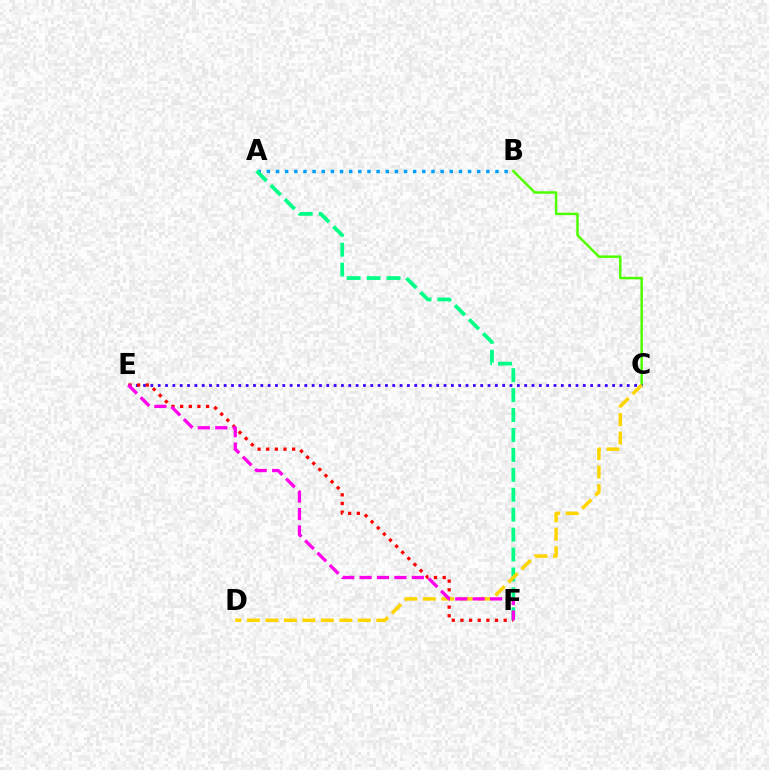{('A', 'B'): [{'color': '#009eff', 'line_style': 'dotted', 'thickness': 2.48}], ('A', 'F'): [{'color': '#00ff86', 'line_style': 'dashed', 'thickness': 2.71}], ('B', 'C'): [{'color': '#4fff00', 'line_style': 'solid', 'thickness': 1.79}], ('C', 'E'): [{'color': '#3700ff', 'line_style': 'dotted', 'thickness': 1.99}], ('E', 'F'): [{'color': '#ff0000', 'line_style': 'dotted', 'thickness': 2.35}, {'color': '#ff00ed', 'line_style': 'dashed', 'thickness': 2.37}], ('C', 'D'): [{'color': '#ffd500', 'line_style': 'dashed', 'thickness': 2.51}]}